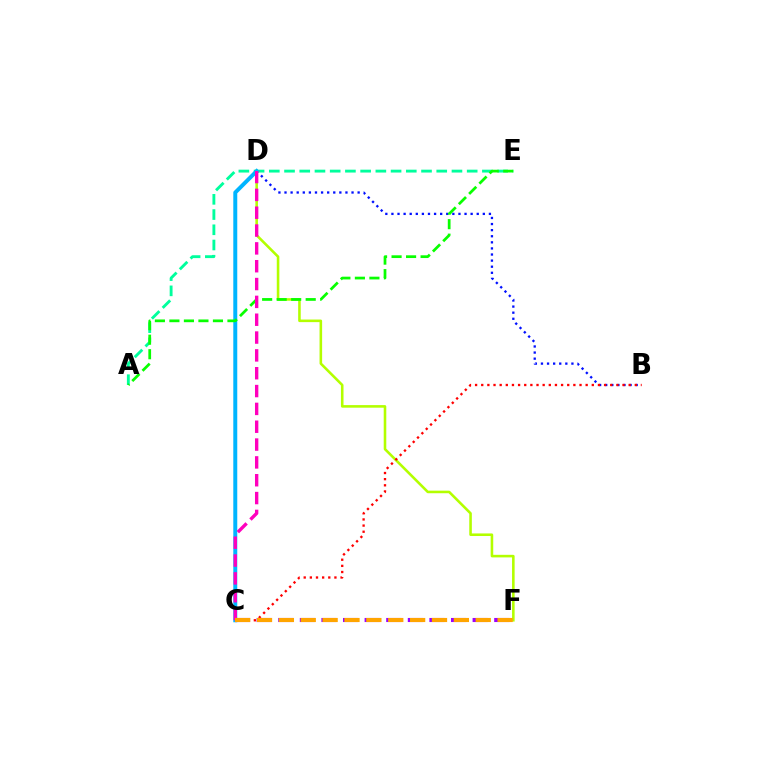{('D', 'F'): [{'color': '#b3ff00', 'line_style': 'solid', 'thickness': 1.86}], ('B', 'D'): [{'color': '#0010ff', 'line_style': 'dotted', 'thickness': 1.66}], ('A', 'E'): [{'color': '#00ff9d', 'line_style': 'dashed', 'thickness': 2.07}, {'color': '#08ff00', 'line_style': 'dashed', 'thickness': 1.97}], ('C', 'D'): [{'color': '#00b5ff', 'line_style': 'solid', 'thickness': 2.85}, {'color': '#ff00bd', 'line_style': 'dashed', 'thickness': 2.42}], ('B', 'C'): [{'color': '#ff0000', 'line_style': 'dotted', 'thickness': 1.67}], ('C', 'F'): [{'color': '#9b00ff', 'line_style': 'dashed', 'thickness': 2.93}, {'color': '#ffa500', 'line_style': 'dashed', 'thickness': 2.97}]}